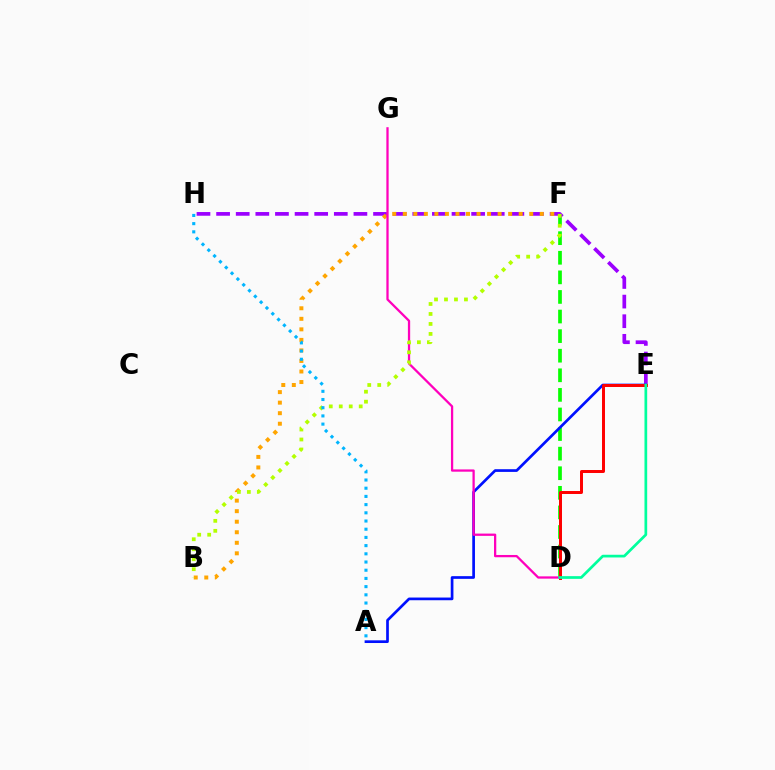{('D', 'F'): [{'color': '#08ff00', 'line_style': 'dashed', 'thickness': 2.66}], ('E', 'H'): [{'color': '#9b00ff', 'line_style': 'dashed', 'thickness': 2.67}], ('B', 'F'): [{'color': '#ffa500', 'line_style': 'dotted', 'thickness': 2.86}, {'color': '#b3ff00', 'line_style': 'dotted', 'thickness': 2.71}], ('A', 'E'): [{'color': '#0010ff', 'line_style': 'solid', 'thickness': 1.94}], ('D', 'G'): [{'color': '#ff00bd', 'line_style': 'solid', 'thickness': 1.64}], ('D', 'E'): [{'color': '#ff0000', 'line_style': 'solid', 'thickness': 2.14}, {'color': '#00ff9d', 'line_style': 'solid', 'thickness': 1.95}], ('A', 'H'): [{'color': '#00b5ff', 'line_style': 'dotted', 'thickness': 2.23}]}